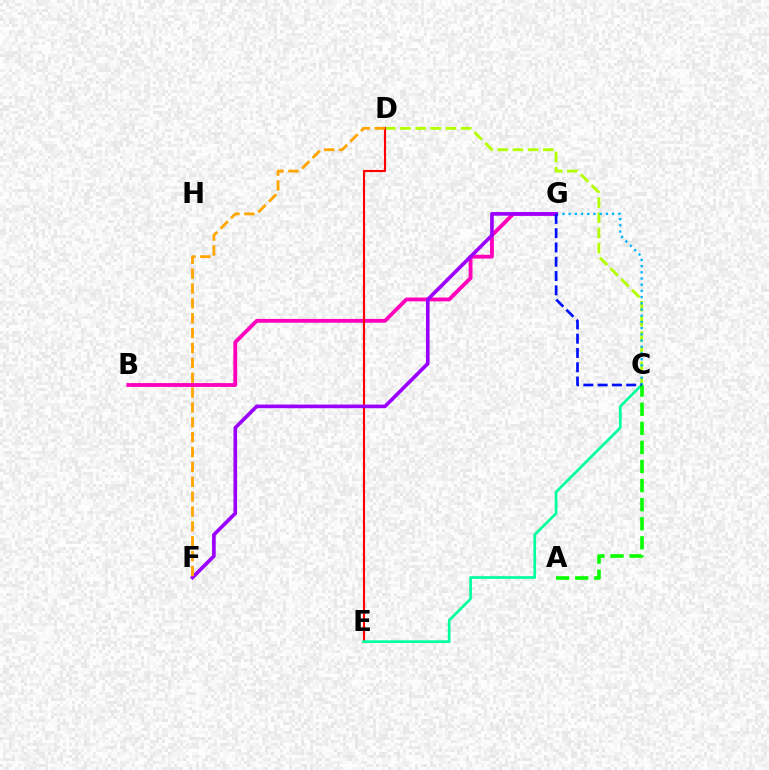{('C', 'D'): [{'color': '#b3ff00', 'line_style': 'dashed', 'thickness': 2.06}], ('B', 'G'): [{'color': '#ff00bd', 'line_style': 'solid', 'thickness': 2.76}], ('D', 'E'): [{'color': '#ff0000', 'line_style': 'solid', 'thickness': 1.55}], ('C', 'E'): [{'color': '#00ff9d', 'line_style': 'solid', 'thickness': 1.93}], ('C', 'G'): [{'color': '#00b5ff', 'line_style': 'dotted', 'thickness': 1.69}, {'color': '#0010ff', 'line_style': 'dashed', 'thickness': 1.94}], ('A', 'C'): [{'color': '#08ff00', 'line_style': 'dashed', 'thickness': 2.59}], ('F', 'G'): [{'color': '#9b00ff', 'line_style': 'solid', 'thickness': 2.61}], ('D', 'F'): [{'color': '#ffa500', 'line_style': 'dashed', 'thickness': 2.02}]}